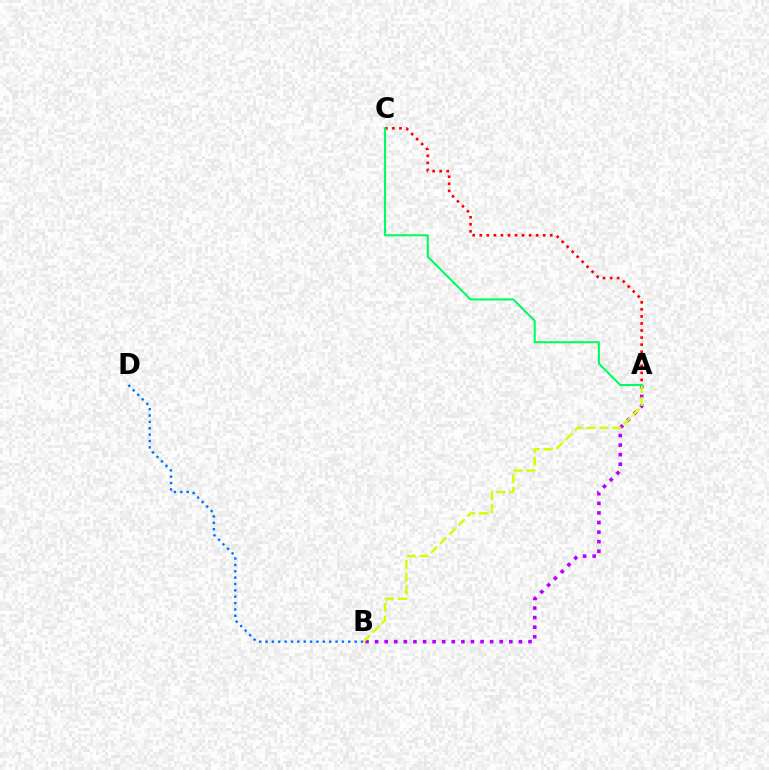{('B', 'D'): [{'color': '#0074ff', 'line_style': 'dotted', 'thickness': 1.73}], ('A', 'B'): [{'color': '#b900ff', 'line_style': 'dotted', 'thickness': 2.61}, {'color': '#d1ff00', 'line_style': 'dashed', 'thickness': 1.75}], ('A', 'C'): [{'color': '#ff0000', 'line_style': 'dotted', 'thickness': 1.92}, {'color': '#00ff5c', 'line_style': 'solid', 'thickness': 1.51}]}